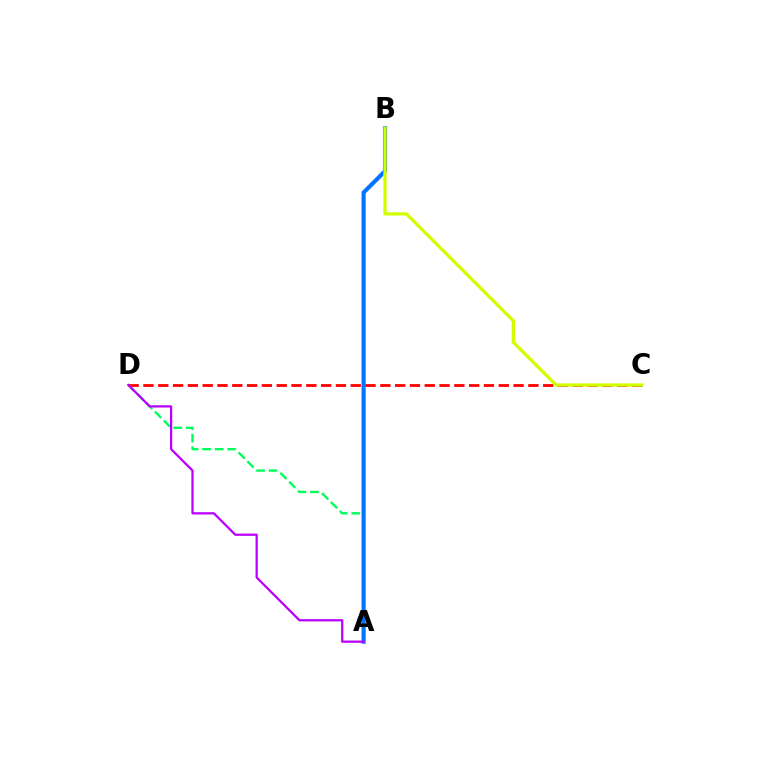{('A', 'D'): [{'color': '#00ff5c', 'line_style': 'dashed', 'thickness': 1.71}, {'color': '#b900ff', 'line_style': 'solid', 'thickness': 1.62}], ('A', 'B'): [{'color': '#0074ff', 'line_style': 'solid', 'thickness': 2.97}], ('C', 'D'): [{'color': '#ff0000', 'line_style': 'dashed', 'thickness': 2.01}], ('B', 'C'): [{'color': '#d1ff00', 'line_style': 'solid', 'thickness': 2.35}]}